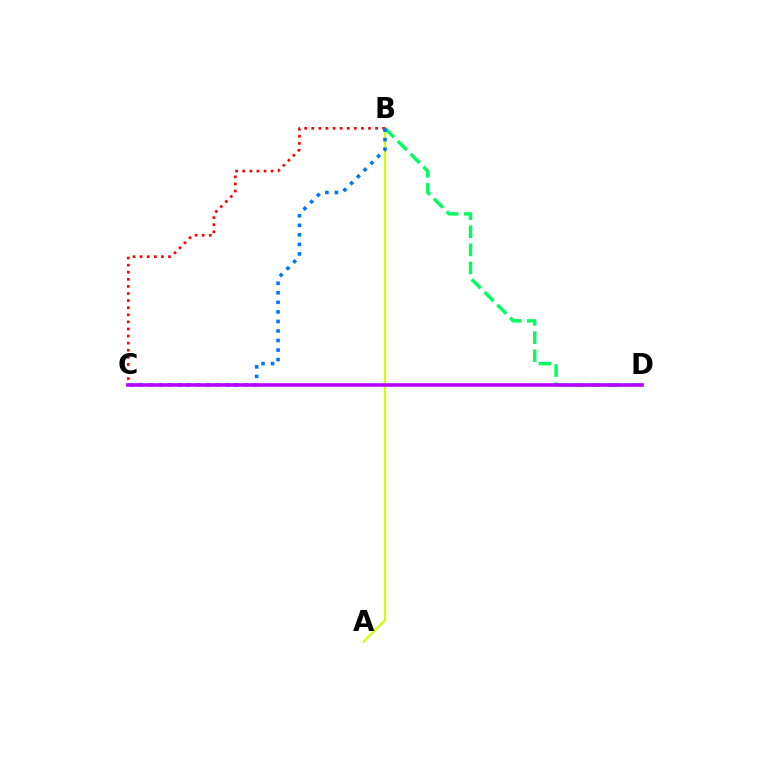{('A', 'B'): [{'color': '#d1ff00', 'line_style': 'solid', 'thickness': 1.55}], ('B', 'D'): [{'color': '#00ff5c', 'line_style': 'dashed', 'thickness': 2.46}], ('B', 'C'): [{'color': '#ff0000', 'line_style': 'dotted', 'thickness': 1.93}, {'color': '#0074ff', 'line_style': 'dotted', 'thickness': 2.59}], ('C', 'D'): [{'color': '#b900ff', 'line_style': 'solid', 'thickness': 2.61}]}